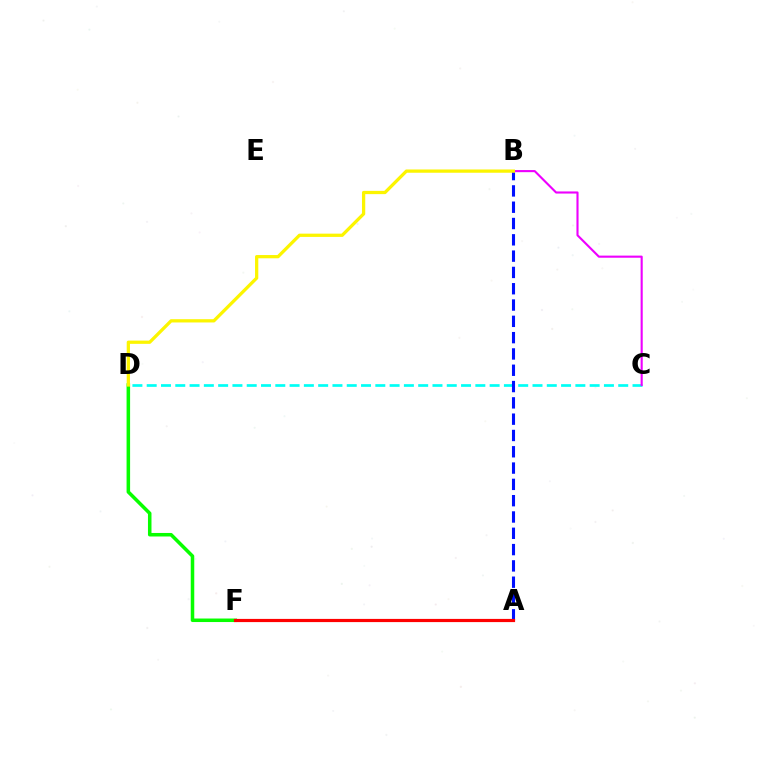{('D', 'F'): [{'color': '#08ff00', 'line_style': 'solid', 'thickness': 2.54}], ('C', 'D'): [{'color': '#00fff6', 'line_style': 'dashed', 'thickness': 1.94}], ('A', 'B'): [{'color': '#0010ff', 'line_style': 'dashed', 'thickness': 2.21}], ('B', 'C'): [{'color': '#ee00ff', 'line_style': 'solid', 'thickness': 1.52}], ('A', 'F'): [{'color': '#ff0000', 'line_style': 'solid', 'thickness': 2.29}], ('B', 'D'): [{'color': '#fcf500', 'line_style': 'solid', 'thickness': 2.35}]}